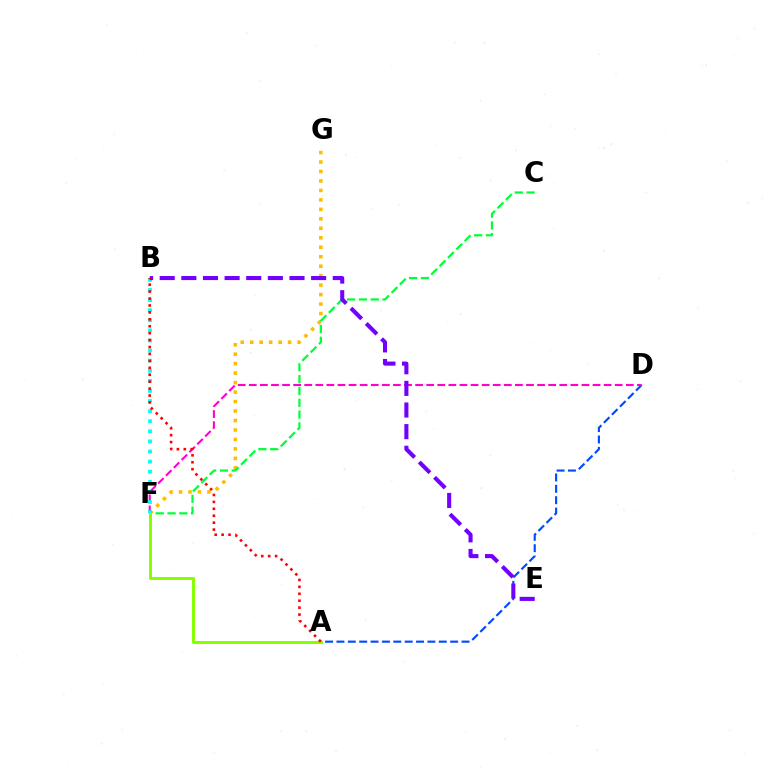{('A', 'D'): [{'color': '#004bff', 'line_style': 'dashed', 'thickness': 1.54}], ('F', 'G'): [{'color': '#ffbd00', 'line_style': 'dotted', 'thickness': 2.57}], ('D', 'F'): [{'color': '#ff00cf', 'line_style': 'dashed', 'thickness': 1.51}], ('C', 'F'): [{'color': '#00ff39', 'line_style': 'dashed', 'thickness': 1.61}], ('A', 'F'): [{'color': '#84ff00', 'line_style': 'solid', 'thickness': 2.13}], ('B', 'F'): [{'color': '#00fff6', 'line_style': 'dotted', 'thickness': 2.74}], ('B', 'E'): [{'color': '#7200ff', 'line_style': 'dashed', 'thickness': 2.94}], ('A', 'B'): [{'color': '#ff0000', 'line_style': 'dotted', 'thickness': 1.88}]}